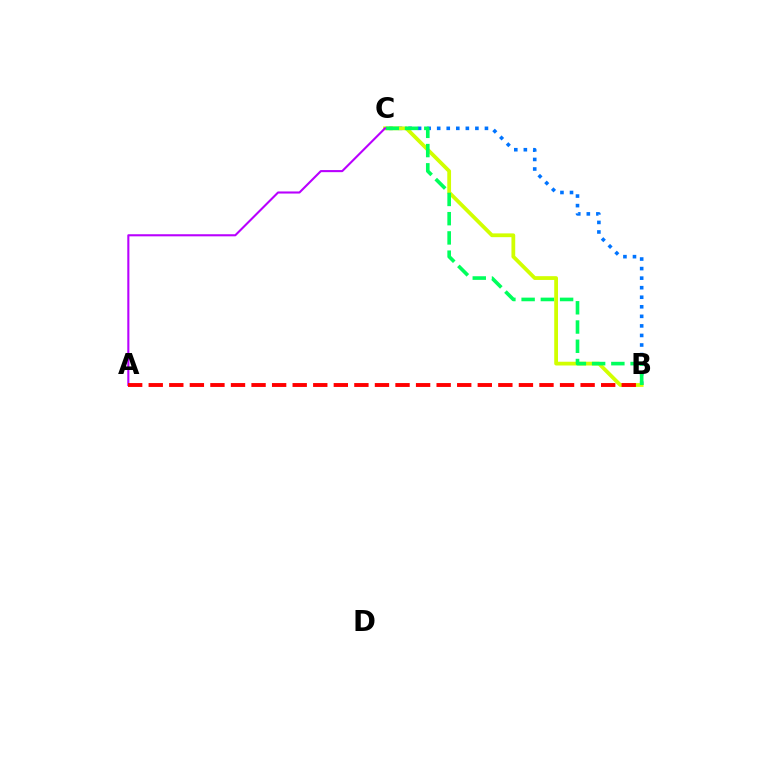{('B', 'C'): [{'color': '#0074ff', 'line_style': 'dotted', 'thickness': 2.6}, {'color': '#d1ff00', 'line_style': 'solid', 'thickness': 2.71}, {'color': '#00ff5c', 'line_style': 'dashed', 'thickness': 2.61}], ('A', 'C'): [{'color': '#b900ff', 'line_style': 'solid', 'thickness': 1.51}], ('A', 'B'): [{'color': '#ff0000', 'line_style': 'dashed', 'thickness': 2.79}]}